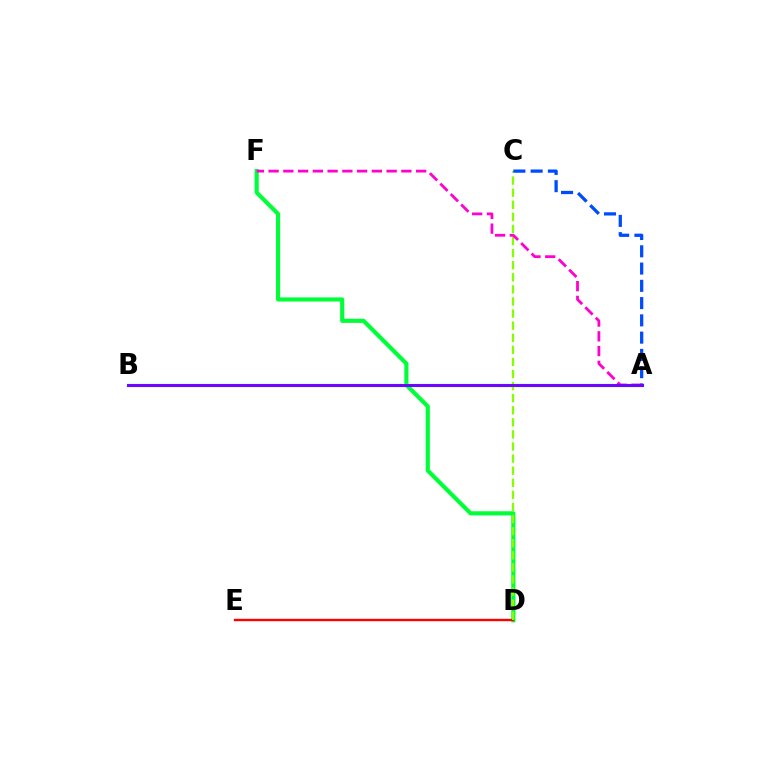{('D', 'F'): [{'color': '#00ff39', 'line_style': 'solid', 'thickness': 2.98}], ('A', 'B'): [{'color': '#00fff6', 'line_style': 'solid', 'thickness': 2.4}, {'color': '#ffbd00', 'line_style': 'solid', 'thickness': 1.86}, {'color': '#7200ff', 'line_style': 'solid', 'thickness': 2.11}], ('D', 'E'): [{'color': '#ff0000', 'line_style': 'solid', 'thickness': 1.71}], ('C', 'D'): [{'color': '#84ff00', 'line_style': 'dashed', 'thickness': 1.64}], ('A', 'C'): [{'color': '#004bff', 'line_style': 'dashed', 'thickness': 2.35}], ('A', 'F'): [{'color': '#ff00cf', 'line_style': 'dashed', 'thickness': 2.0}]}